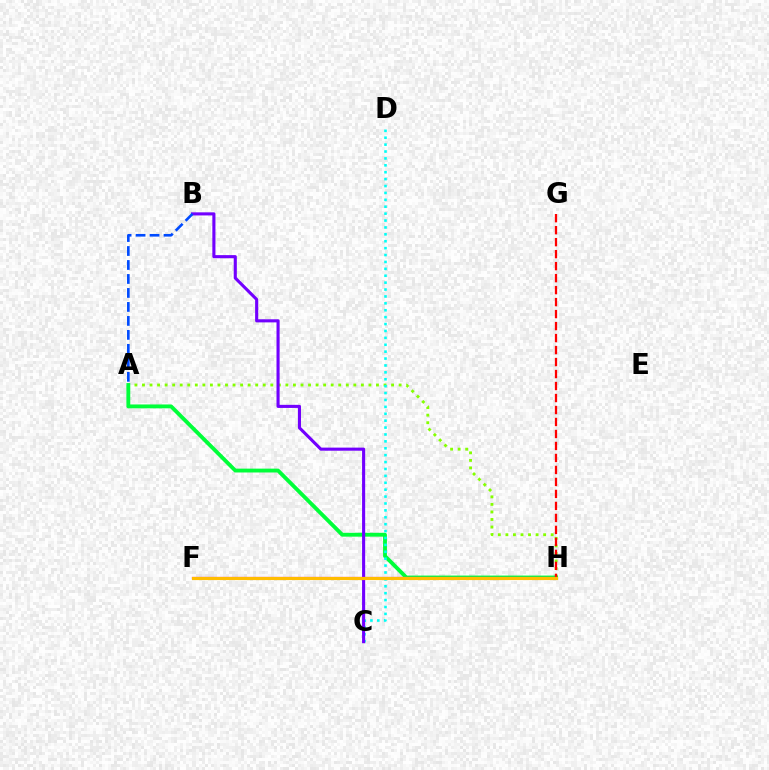{('A', 'H'): [{'color': '#84ff00', 'line_style': 'dotted', 'thickness': 2.05}, {'color': '#00ff39', 'line_style': 'solid', 'thickness': 2.78}], ('C', 'D'): [{'color': '#00fff6', 'line_style': 'dotted', 'thickness': 1.87}], ('B', 'C'): [{'color': '#7200ff', 'line_style': 'solid', 'thickness': 2.23}], ('F', 'H'): [{'color': '#ff00cf', 'line_style': 'solid', 'thickness': 1.58}, {'color': '#ffbd00', 'line_style': 'solid', 'thickness': 2.28}], ('A', 'B'): [{'color': '#004bff', 'line_style': 'dashed', 'thickness': 1.9}], ('G', 'H'): [{'color': '#ff0000', 'line_style': 'dashed', 'thickness': 1.63}]}